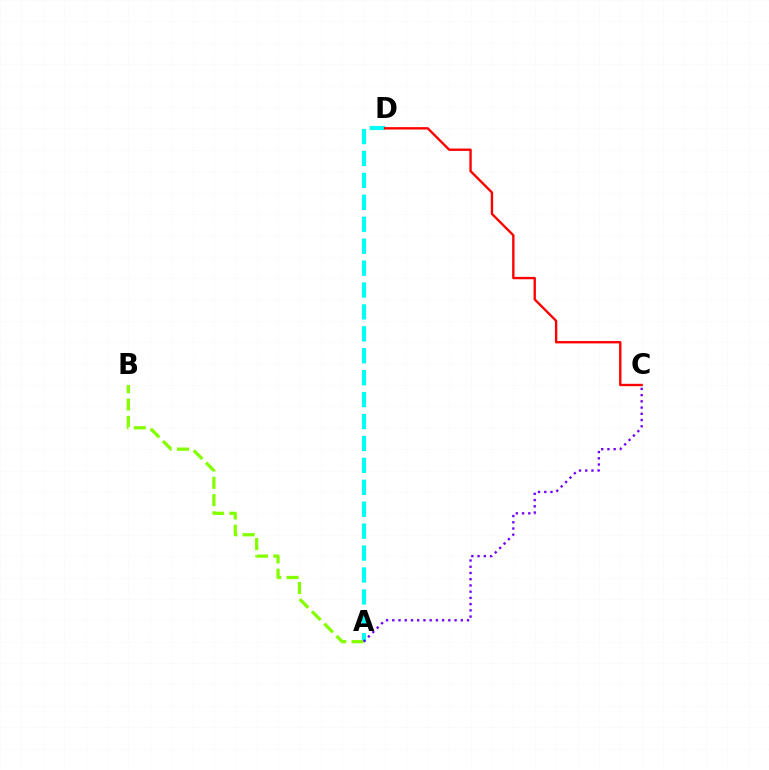{('A', 'D'): [{'color': '#00fff6', 'line_style': 'dashed', 'thickness': 2.98}], ('A', 'B'): [{'color': '#84ff00', 'line_style': 'dashed', 'thickness': 2.36}], ('C', 'D'): [{'color': '#ff0000', 'line_style': 'solid', 'thickness': 1.71}], ('A', 'C'): [{'color': '#7200ff', 'line_style': 'dotted', 'thickness': 1.69}]}